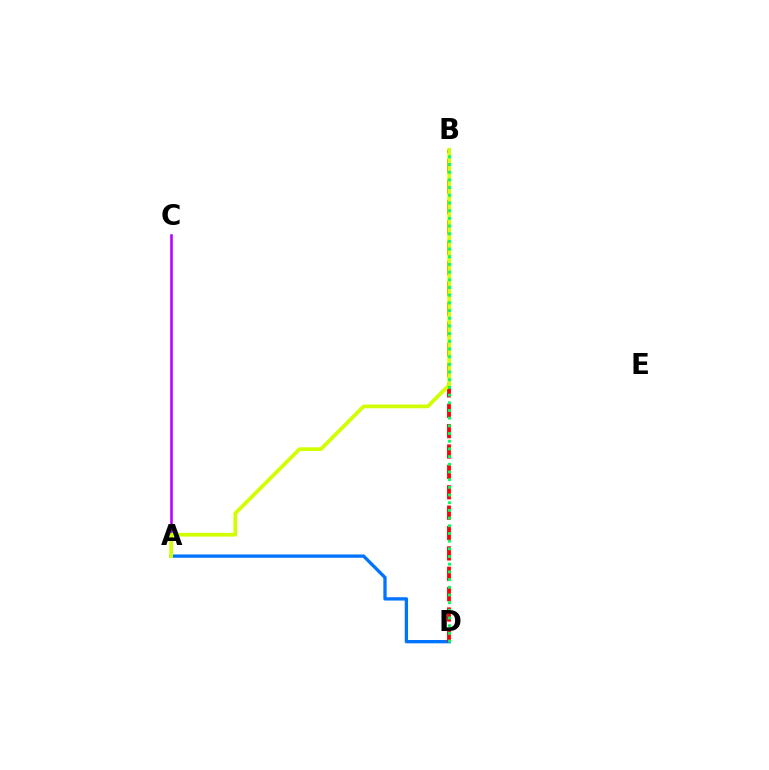{('A', 'C'): [{'color': '#b900ff', 'line_style': 'solid', 'thickness': 1.86}], ('A', 'D'): [{'color': '#0074ff', 'line_style': 'solid', 'thickness': 2.39}], ('B', 'D'): [{'color': '#ff0000', 'line_style': 'dashed', 'thickness': 2.77}, {'color': '#00ff5c', 'line_style': 'dotted', 'thickness': 2.09}], ('A', 'B'): [{'color': '#d1ff00', 'line_style': 'solid', 'thickness': 2.68}]}